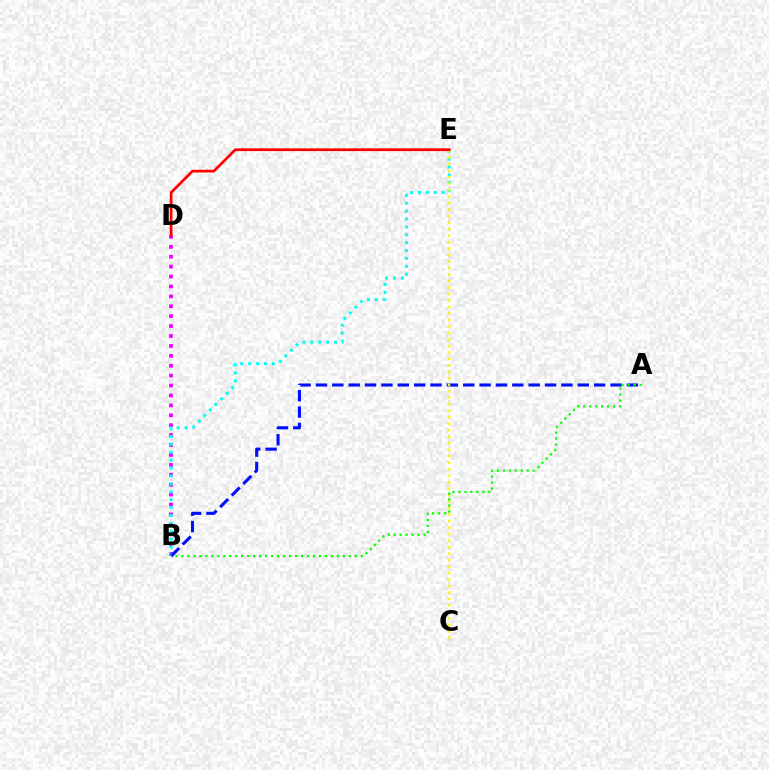{('B', 'D'): [{'color': '#ee00ff', 'line_style': 'dotted', 'thickness': 2.69}], ('B', 'E'): [{'color': '#00fff6', 'line_style': 'dotted', 'thickness': 2.15}], ('A', 'B'): [{'color': '#0010ff', 'line_style': 'dashed', 'thickness': 2.22}, {'color': '#08ff00', 'line_style': 'dotted', 'thickness': 1.62}], ('C', 'E'): [{'color': '#fcf500', 'line_style': 'dotted', 'thickness': 1.76}], ('D', 'E'): [{'color': '#ff0000', 'line_style': 'solid', 'thickness': 1.96}]}